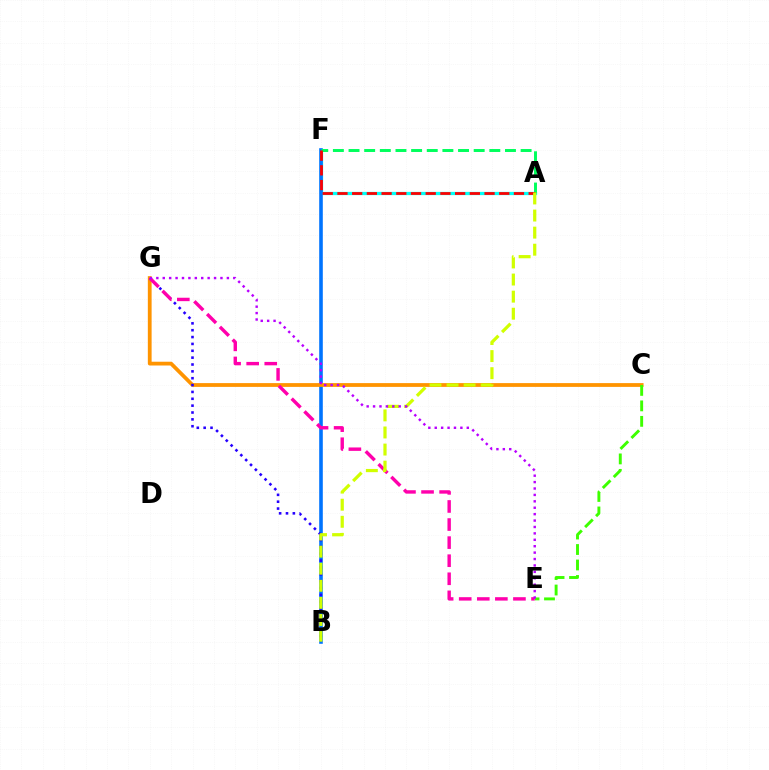{('A', 'F'): [{'color': '#00fff6', 'line_style': 'solid', 'thickness': 2.35}, {'color': '#00ff5c', 'line_style': 'dashed', 'thickness': 2.13}, {'color': '#ff0000', 'line_style': 'dashed', 'thickness': 2.0}], ('B', 'F'): [{'color': '#0074ff', 'line_style': 'solid', 'thickness': 2.59}], ('C', 'G'): [{'color': '#ff9400', 'line_style': 'solid', 'thickness': 2.72}], ('C', 'E'): [{'color': '#3dff00', 'line_style': 'dashed', 'thickness': 2.1}], ('B', 'G'): [{'color': '#2500ff', 'line_style': 'dotted', 'thickness': 1.86}], ('E', 'G'): [{'color': '#ff00ac', 'line_style': 'dashed', 'thickness': 2.46}, {'color': '#b900ff', 'line_style': 'dotted', 'thickness': 1.74}], ('A', 'B'): [{'color': '#d1ff00', 'line_style': 'dashed', 'thickness': 2.32}]}